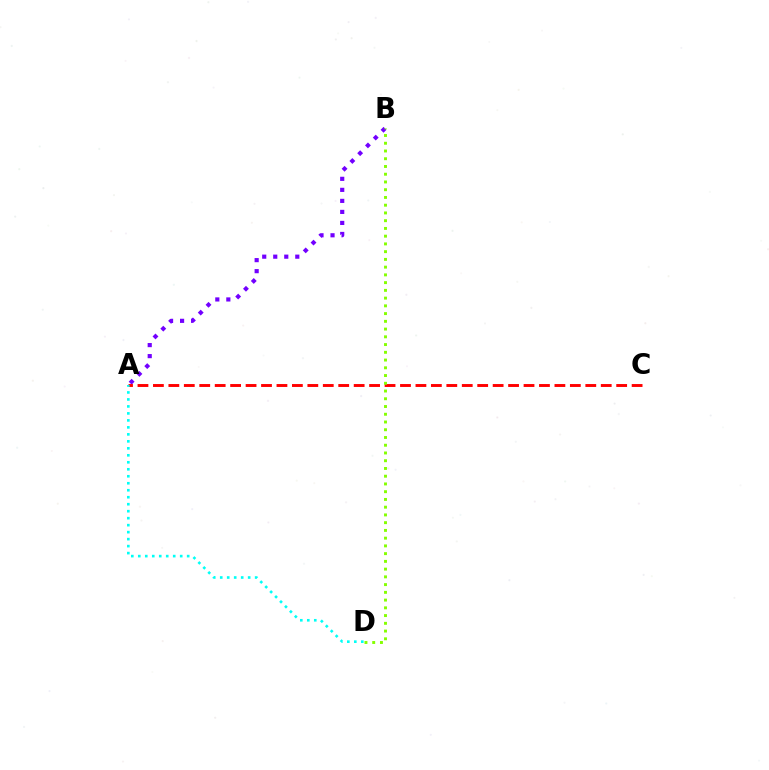{('A', 'B'): [{'color': '#7200ff', 'line_style': 'dotted', 'thickness': 2.99}], ('A', 'C'): [{'color': '#ff0000', 'line_style': 'dashed', 'thickness': 2.1}], ('A', 'D'): [{'color': '#00fff6', 'line_style': 'dotted', 'thickness': 1.9}], ('B', 'D'): [{'color': '#84ff00', 'line_style': 'dotted', 'thickness': 2.1}]}